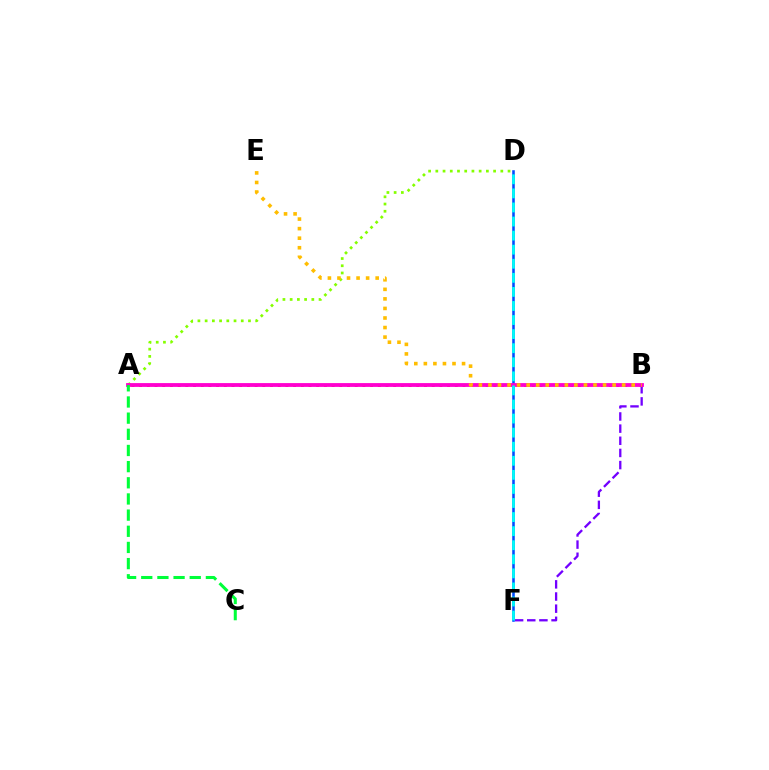{('A', 'D'): [{'color': '#84ff00', 'line_style': 'dotted', 'thickness': 1.96}], ('B', 'F'): [{'color': '#7200ff', 'line_style': 'dashed', 'thickness': 1.65}], ('D', 'F'): [{'color': '#004bff', 'line_style': 'solid', 'thickness': 1.85}, {'color': '#00fff6', 'line_style': 'dashed', 'thickness': 1.91}], ('A', 'B'): [{'color': '#ff0000', 'line_style': 'dotted', 'thickness': 2.09}, {'color': '#ff00cf', 'line_style': 'solid', 'thickness': 2.74}], ('B', 'E'): [{'color': '#ffbd00', 'line_style': 'dotted', 'thickness': 2.6}], ('A', 'C'): [{'color': '#00ff39', 'line_style': 'dashed', 'thickness': 2.2}]}